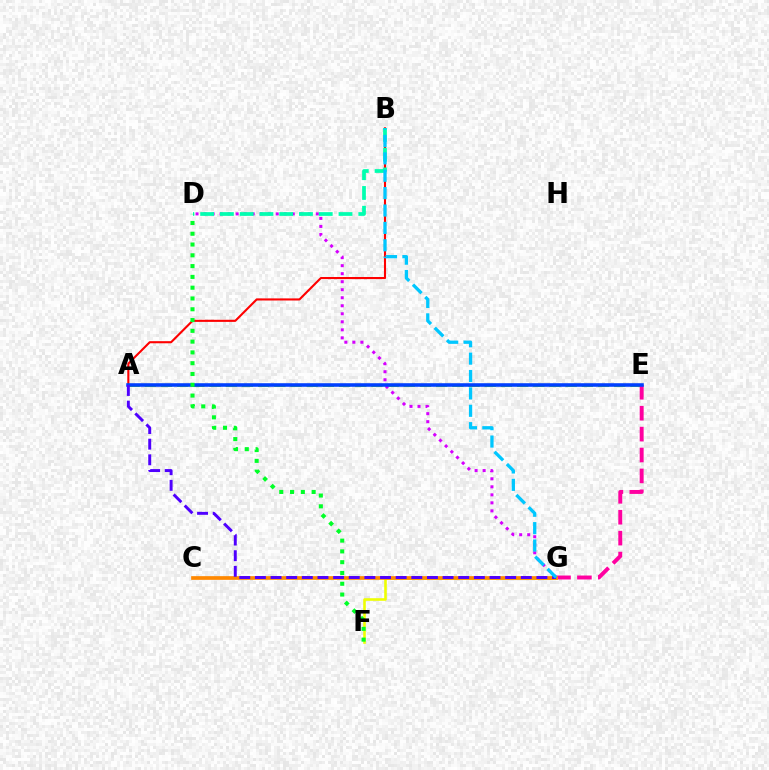{('A', 'B'): [{'color': '#ff0000', 'line_style': 'solid', 'thickness': 1.51}], ('A', 'E'): [{'color': '#66ff00', 'line_style': 'dashed', 'thickness': 2.2}, {'color': '#003fff', 'line_style': 'solid', 'thickness': 2.56}], ('D', 'G'): [{'color': '#d600ff', 'line_style': 'dotted', 'thickness': 2.18}], ('E', 'G'): [{'color': '#ff00a0', 'line_style': 'dashed', 'thickness': 2.84}], ('B', 'D'): [{'color': '#00ffaf', 'line_style': 'dashed', 'thickness': 2.69}], ('F', 'G'): [{'color': '#eeff00', 'line_style': 'solid', 'thickness': 1.87}], ('C', 'G'): [{'color': '#ff8800', 'line_style': 'solid', 'thickness': 2.66}], ('A', 'G'): [{'color': '#4f00ff', 'line_style': 'dashed', 'thickness': 2.12}], ('B', 'G'): [{'color': '#00c7ff', 'line_style': 'dashed', 'thickness': 2.36}], ('D', 'F'): [{'color': '#00ff27', 'line_style': 'dotted', 'thickness': 2.93}]}